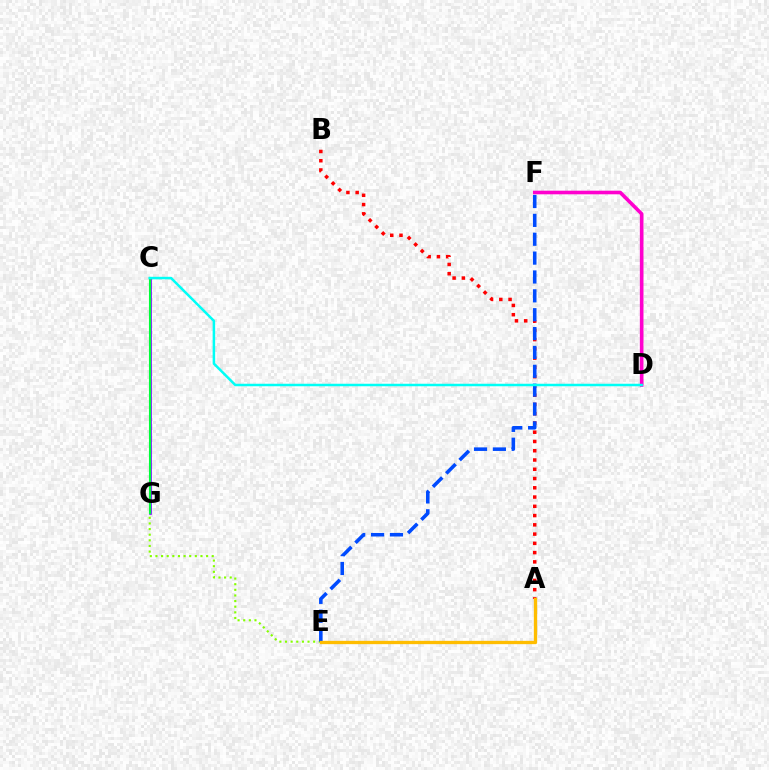{('E', 'G'): [{'color': '#84ff00', 'line_style': 'dotted', 'thickness': 1.53}], ('C', 'G'): [{'color': '#7200ff', 'line_style': 'solid', 'thickness': 1.86}, {'color': '#00ff39', 'line_style': 'solid', 'thickness': 1.52}], ('D', 'F'): [{'color': '#ff00cf', 'line_style': 'solid', 'thickness': 2.6}], ('A', 'B'): [{'color': '#ff0000', 'line_style': 'dotted', 'thickness': 2.52}], ('E', 'F'): [{'color': '#004bff', 'line_style': 'dashed', 'thickness': 2.56}], ('C', 'D'): [{'color': '#00fff6', 'line_style': 'solid', 'thickness': 1.8}], ('A', 'E'): [{'color': '#ffbd00', 'line_style': 'solid', 'thickness': 2.38}]}